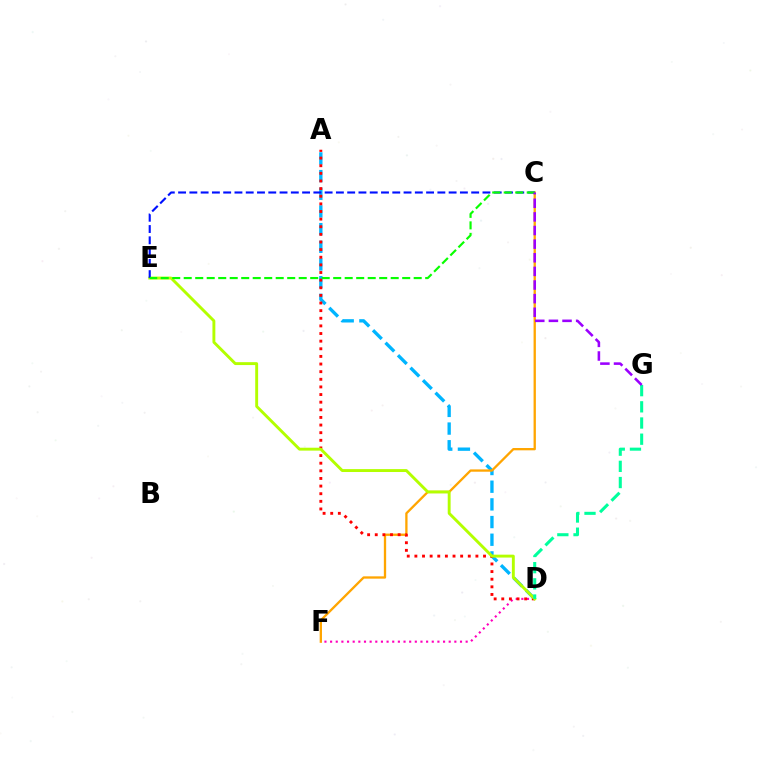{('A', 'D'): [{'color': '#00b5ff', 'line_style': 'dashed', 'thickness': 2.4}, {'color': '#ff0000', 'line_style': 'dotted', 'thickness': 2.07}], ('C', 'F'): [{'color': '#ffa500', 'line_style': 'solid', 'thickness': 1.66}], ('D', 'F'): [{'color': '#ff00bd', 'line_style': 'dotted', 'thickness': 1.53}], ('D', 'E'): [{'color': '#b3ff00', 'line_style': 'solid', 'thickness': 2.09}], ('C', 'E'): [{'color': '#0010ff', 'line_style': 'dashed', 'thickness': 1.53}, {'color': '#08ff00', 'line_style': 'dashed', 'thickness': 1.56}], ('D', 'G'): [{'color': '#00ff9d', 'line_style': 'dashed', 'thickness': 2.2}], ('C', 'G'): [{'color': '#9b00ff', 'line_style': 'dashed', 'thickness': 1.85}]}